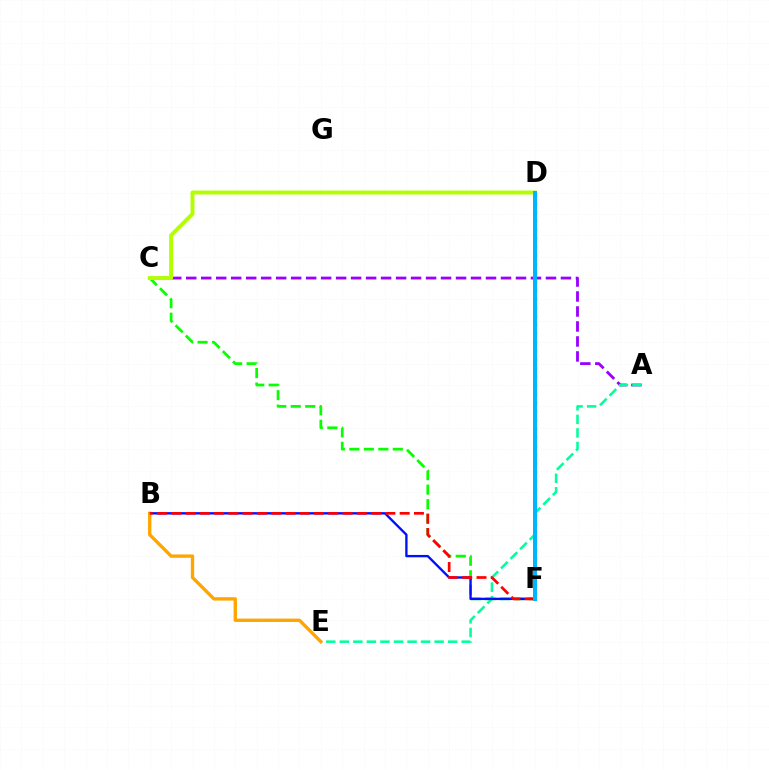{('A', 'C'): [{'color': '#9b00ff', 'line_style': 'dashed', 'thickness': 2.04}], ('C', 'F'): [{'color': '#08ff00', 'line_style': 'dashed', 'thickness': 1.97}], ('A', 'E'): [{'color': '#00ff9d', 'line_style': 'dashed', 'thickness': 1.84}], ('B', 'F'): [{'color': '#0010ff', 'line_style': 'solid', 'thickness': 1.7}, {'color': '#ff0000', 'line_style': 'dashed', 'thickness': 1.94}], ('B', 'E'): [{'color': '#ffa500', 'line_style': 'solid', 'thickness': 2.42}], ('D', 'F'): [{'color': '#ff00bd', 'line_style': 'dotted', 'thickness': 2.35}, {'color': '#00b5ff', 'line_style': 'solid', 'thickness': 2.88}], ('C', 'D'): [{'color': '#b3ff00', 'line_style': 'solid', 'thickness': 2.84}]}